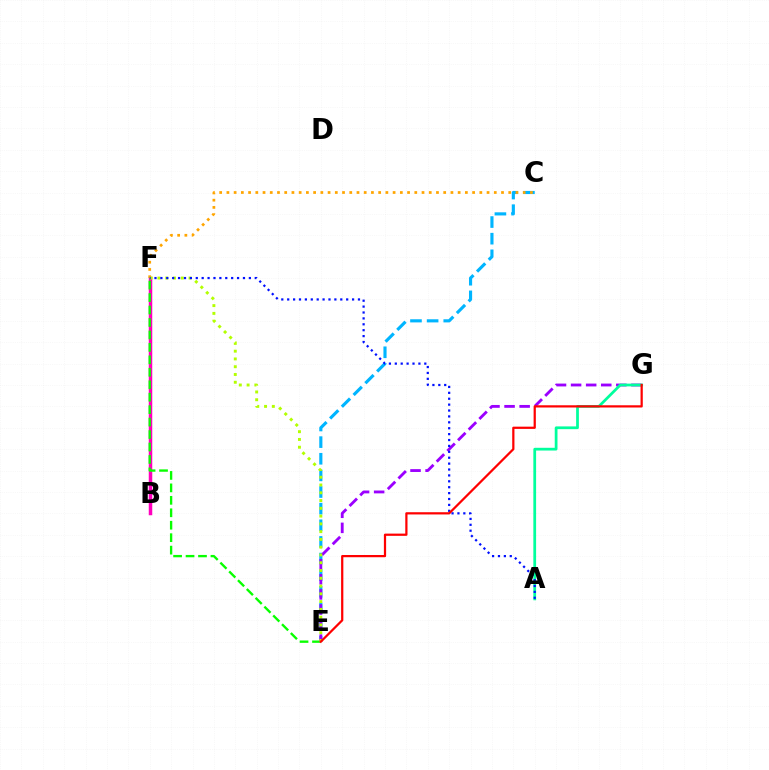{('B', 'F'): [{'color': '#ff00bd', 'line_style': 'solid', 'thickness': 2.52}], ('C', 'E'): [{'color': '#00b5ff', 'line_style': 'dashed', 'thickness': 2.26}], ('E', 'F'): [{'color': '#08ff00', 'line_style': 'dashed', 'thickness': 1.69}, {'color': '#b3ff00', 'line_style': 'dotted', 'thickness': 2.11}], ('C', 'F'): [{'color': '#ffa500', 'line_style': 'dotted', 'thickness': 1.96}], ('E', 'G'): [{'color': '#9b00ff', 'line_style': 'dashed', 'thickness': 2.05}, {'color': '#ff0000', 'line_style': 'solid', 'thickness': 1.61}], ('A', 'G'): [{'color': '#00ff9d', 'line_style': 'solid', 'thickness': 1.98}], ('A', 'F'): [{'color': '#0010ff', 'line_style': 'dotted', 'thickness': 1.6}]}